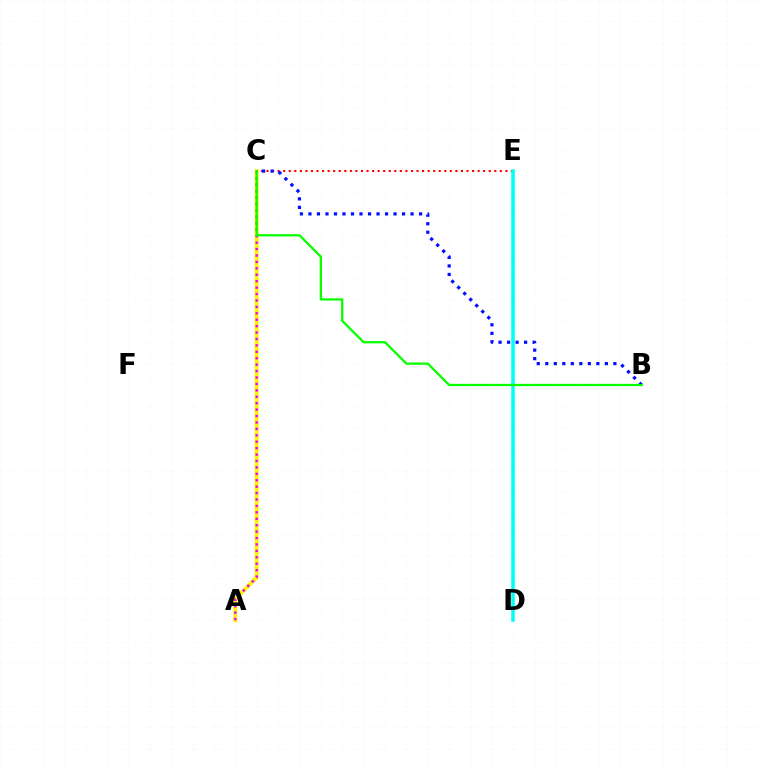{('A', 'C'): [{'color': '#fcf500', 'line_style': 'solid', 'thickness': 2.85}, {'color': '#ee00ff', 'line_style': 'dotted', 'thickness': 1.74}], ('C', 'E'): [{'color': '#ff0000', 'line_style': 'dotted', 'thickness': 1.51}], ('B', 'C'): [{'color': '#0010ff', 'line_style': 'dotted', 'thickness': 2.31}, {'color': '#08ff00', 'line_style': 'solid', 'thickness': 1.64}], ('D', 'E'): [{'color': '#00fff6', 'line_style': 'solid', 'thickness': 2.55}]}